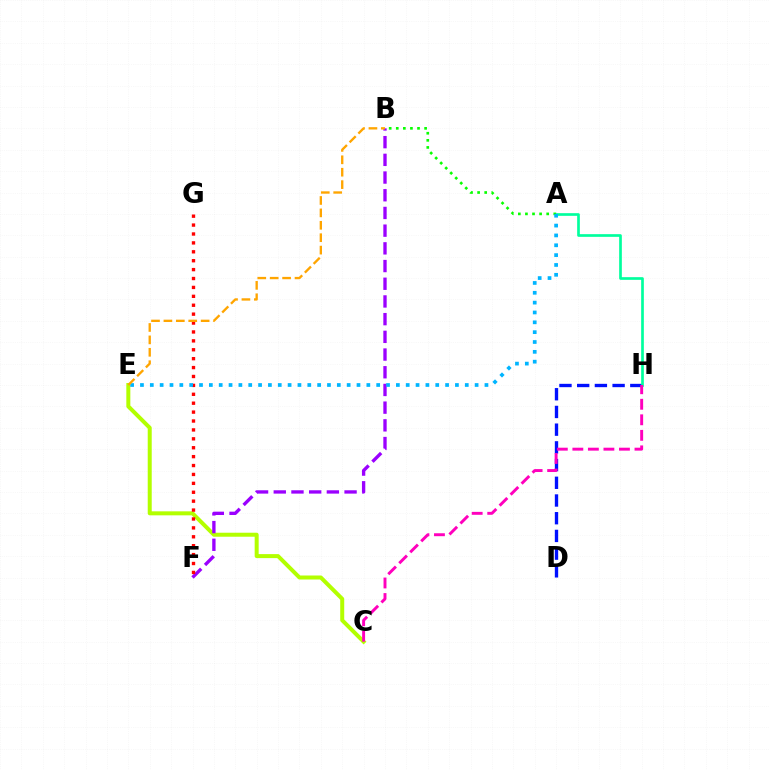{('D', 'H'): [{'color': '#0010ff', 'line_style': 'dashed', 'thickness': 2.41}], ('A', 'H'): [{'color': '#00ff9d', 'line_style': 'solid', 'thickness': 1.93}], ('A', 'B'): [{'color': '#08ff00', 'line_style': 'dotted', 'thickness': 1.93}], ('C', 'E'): [{'color': '#b3ff00', 'line_style': 'solid', 'thickness': 2.88}], ('B', 'F'): [{'color': '#9b00ff', 'line_style': 'dashed', 'thickness': 2.4}], ('C', 'H'): [{'color': '#ff00bd', 'line_style': 'dashed', 'thickness': 2.11}], ('F', 'G'): [{'color': '#ff0000', 'line_style': 'dotted', 'thickness': 2.42}], ('A', 'E'): [{'color': '#00b5ff', 'line_style': 'dotted', 'thickness': 2.67}], ('B', 'E'): [{'color': '#ffa500', 'line_style': 'dashed', 'thickness': 1.69}]}